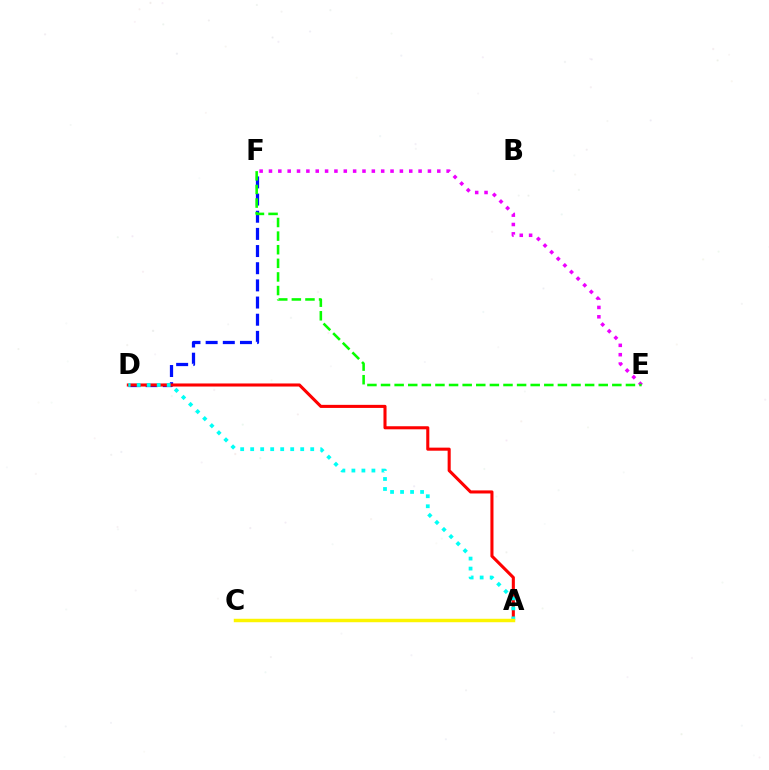{('D', 'F'): [{'color': '#0010ff', 'line_style': 'dashed', 'thickness': 2.33}], ('A', 'D'): [{'color': '#ff0000', 'line_style': 'solid', 'thickness': 2.21}, {'color': '#00fff6', 'line_style': 'dotted', 'thickness': 2.72}], ('E', 'F'): [{'color': '#ee00ff', 'line_style': 'dotted', 'thickness': 2.54}, {'color': '#08ff00', 'line_style': 'dashed', 'thickness': 1.85}], ('A', 'C'): [{'color': '#fcf500', 'line_style': 'solid', 'thickness': 2.49}]}